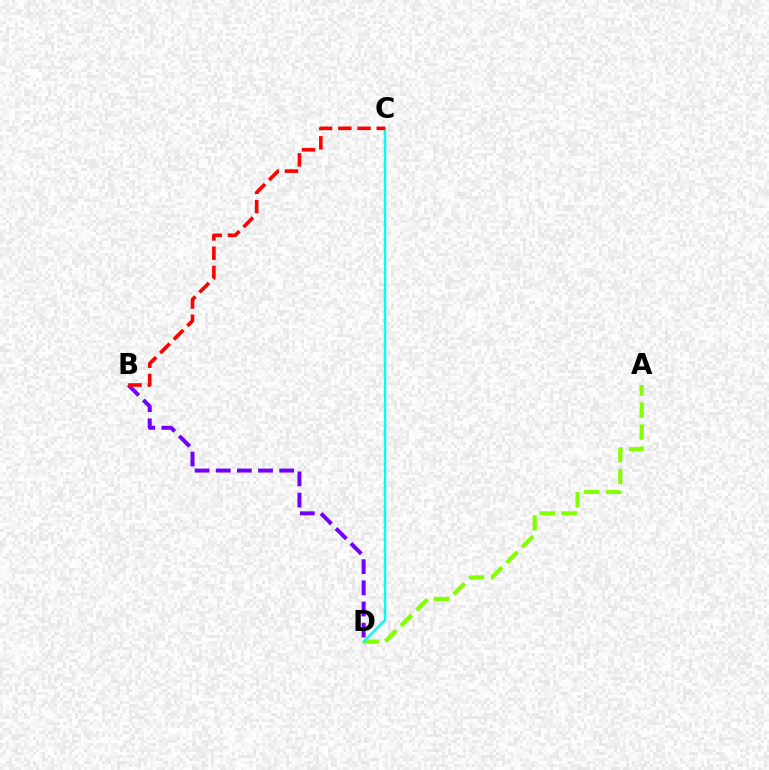{('B', 'D'): [{'color': '#7200ff', 'line_style': 'dashed', 'thickness': 2.87}], ('A', 'D'): [{'color': '#84ff00', 'line_style': 'dashed', 'thickness': 2.98}], ('C', 'D'): [{'color': '#00fff6', 'line_style': 'solid', 'thickness': 1.78}], ('B', 'C'): [{'color': '#ff0000', 'line_style': 'dashed', 'thickness': 2.61}]}